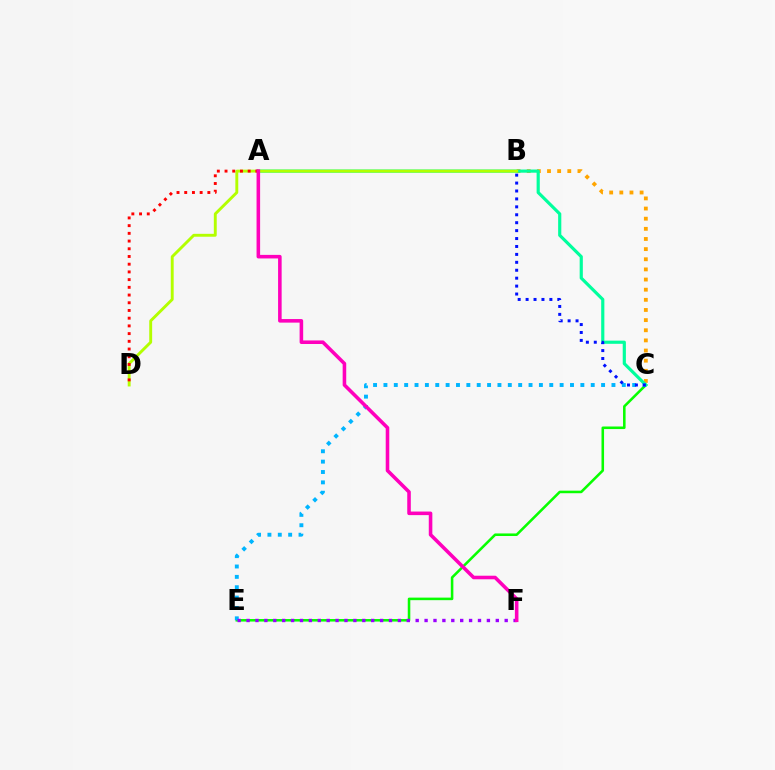{('B', 'C'): [{'color': '#ffa500', 'line_style': 'dotted', 'thickness': 2.76}, {'color': '#0010ff', 'line_style': 'dotted', 'thickness': 2.15}], ('C', 'E'): [{'color': '#08ff00', 'line_style': 'solid', 'thickness': 1.84}, {'color': '#00b5ff', 'line_style': 'dotted', 'thickness': 2.82}], ('A', 'C'): [{'color': '#00ff9d', 'line_style': 'solid', 'thickness': 2.28}], ('E', 'F'): [{'color': '#9b00ff', 'line_style': 'dotted', 'thickness': 2.42}], ('B', 'D'): [{'color': '#b3ff00', 'line_style': 'solid', 'thickness': 2.09}], ('A', 'D'): [{'color': '#ff0000', 'line_style': 'dotted', 'thickness': 2.1}], ('A', 'F'): [{'color': '#ff00bd', 'line_style': 'solid', 'thickness': 2.57}]}